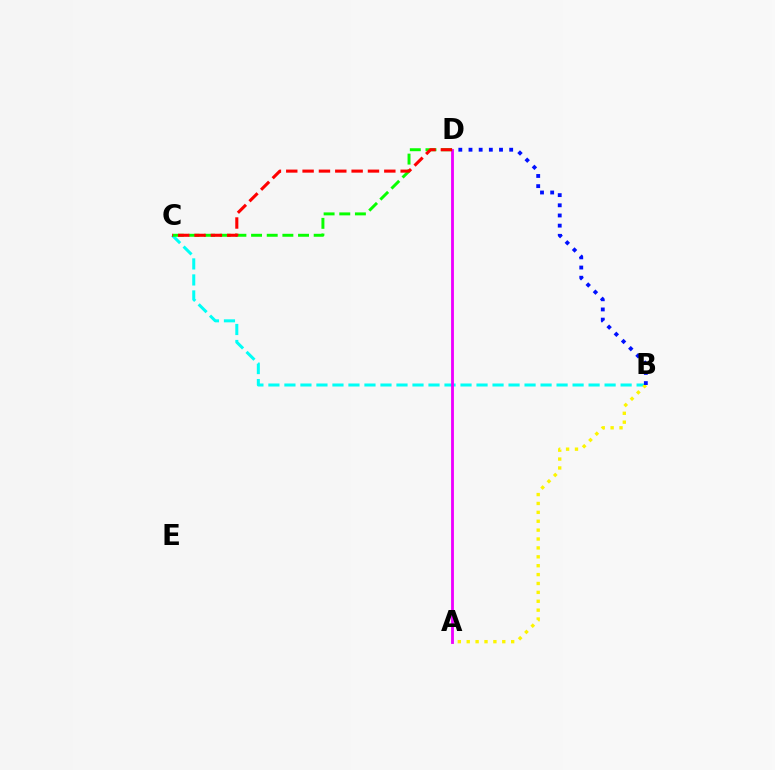{('B', 'C'): [{'color': '#00fff6', 'line_style': 'dashed', 'thickness': 2.17}], ('A', 'D'): [{'color': '#ee00ff', 'line_style': 'solid', 'thickness': 2.04}], ('C', 'D'): [{'color': '#08ff00', 'line_style': 'dashed', 'thickness': 2.13}, {'color': '#ff0000', 'line_style': 'dashed', 'thickness': 2.22}], ('A', 'B'): [{'color': '#fcf500', 'line_style': 'dotted', 'thickness': 2.42}], ('B', 'D'): [{'color': '#0010ff', 'line_style': 'dotted', 'thickness': 2.76}]}